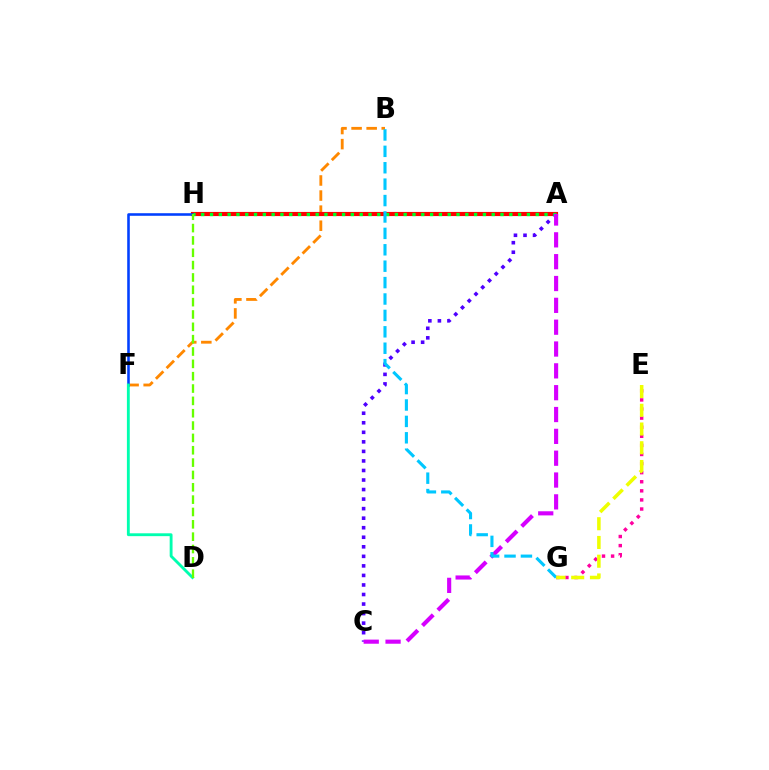{('B', 'F'): [{'color': '#ff8800', 'line_style': 'dashed', 'thickness': 2.05}], ('A', 'H'): [{'color': '#ff0000', 'line_style': 'solid', 'thickness': 2.98}, {'color': '#00ff27', 'line_style': 'dotted', 'thickness': 2.39}], ('A', 'C'): [{'color': '#4f00ff', 'line_style': 'dotted', 'thickness': 2.59}, {'color': '#d600ff', 'line_style': 'dashed', 'thickness': 2.97}], ('F', 'H'): [{'color': '#003fff', 'line_style': 'solid', 'thickness': 1.86}], ('D', 'F'): [{'color': '#00ffaf', 'line_style': 'solid', 'thickness': 2.06}], ('E', 'G'): [{'color': '#ff00a0', 'line_style': 'dotted', 'thickness': 2.47}, {'color': '#eeff00', 'line_style': 'dashed', 'thickness': 2.55}], ('B', 'G'): [{'color': '#00c7ff', 'line_style': 'dashed', 'thickness': 2.23}], ('D', 'H'): [{'color': '#66ff00', 'line_style': 'dashed', 'thickness': 1.68}]}